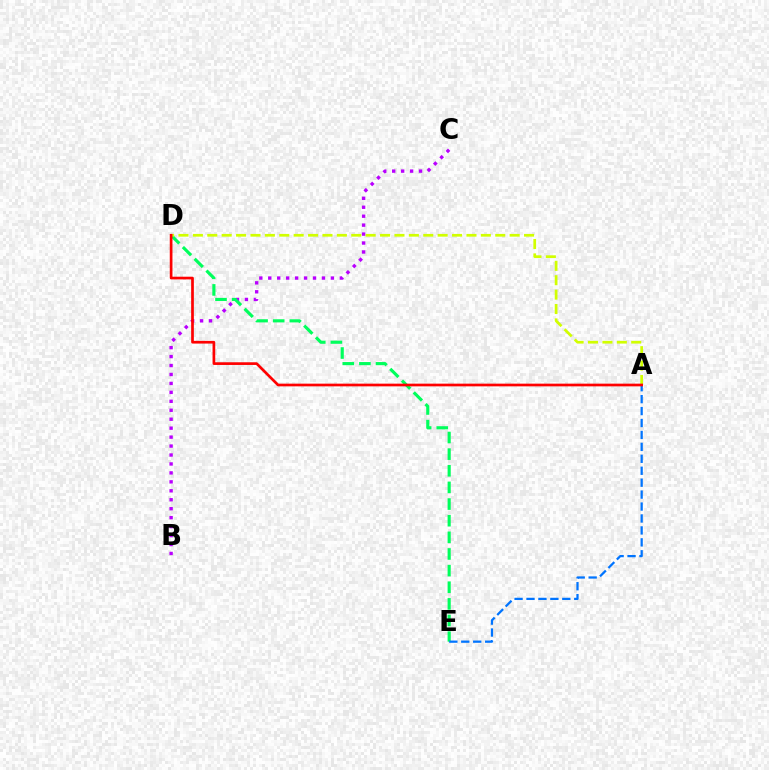{('B', 'C'): [{'color': '#b900ff', 'line_style': 'dotted', 'thickness': 2.43}], ('D', 'E'): [{'color': '#00ff5c', 'line_style': 'dashed', 'thickness': 2.26}], ('A', 'E'): [{'color': '#0074ff', 'line_style': 'dashed', 'thickness': 1.62}], ('A', 'D'): [{'color': '#d1ff00', 'line_style': 'dashed', 'thickness': 1.96}, {'color': '#ff0000', 'line_style': 'solid', 'thickness': 1.94}]}